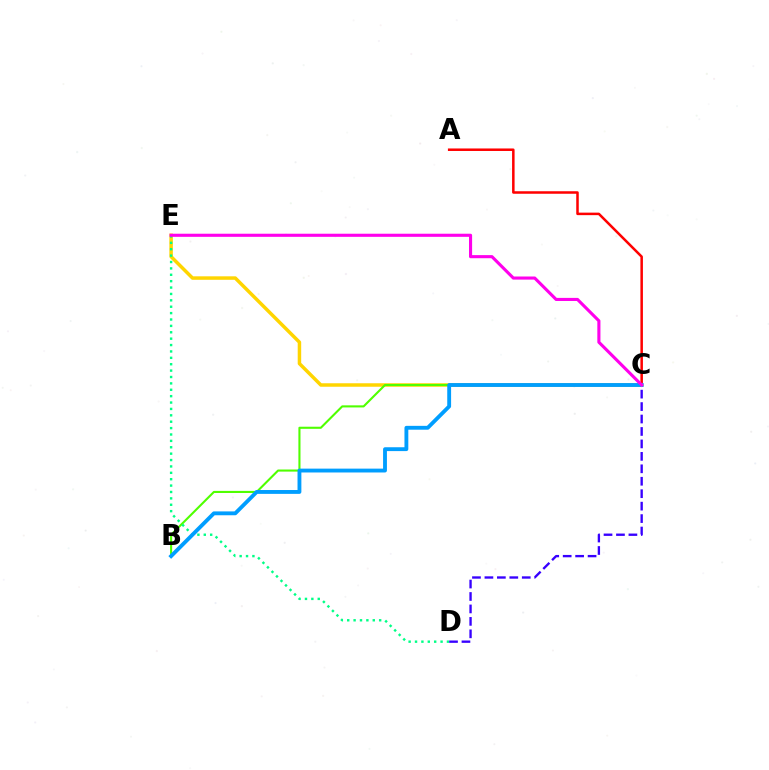{('A', 'C'): [{'color': '#ff0000', 'line_style': 'solid', 'thickness': 1.81}], ('C', 'E'): [{'color': '#ffd500', 'line_style': 'solid', 'thickness': 2.51}, {'color': '#ff00ed', 'line_style': 'solid', 'thickness': 2.24}], ('B', 'C'): [{'color': '#4fff00', 'line_style': 'solid', 'thickness': 1.51}, {'color': '#009eff', 'line_style': 'solid', 'thickness': 2.77}], ('D', 'E'): [{'color': '#00ff86', 'line_style': 'dotted', 'thickness': 1.74}], ('C', 'D'): [{'color': '#3700ff', 'line_style': 'dashed', 'thickness': 1.69}]}